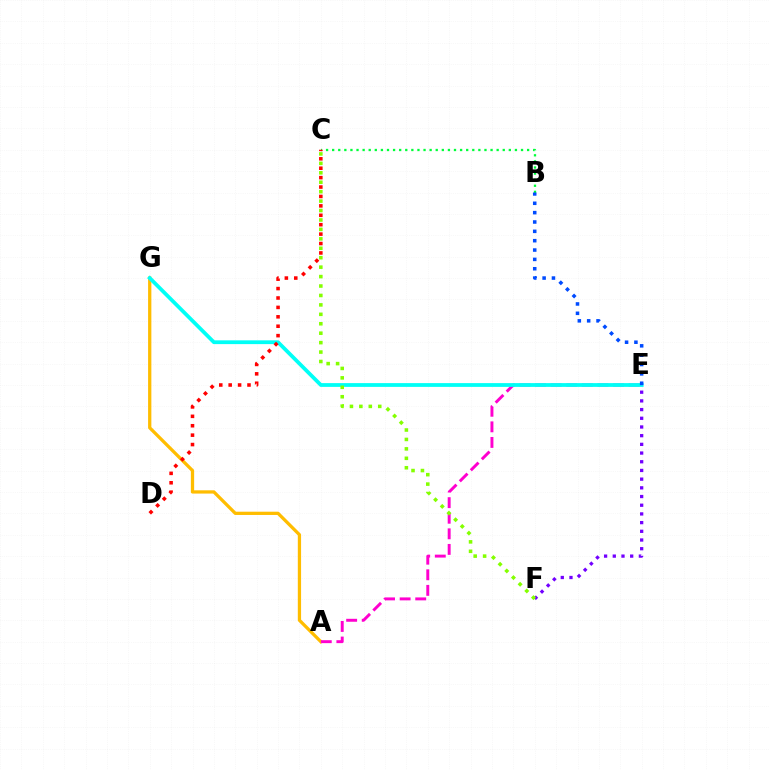{('A', 'G'): [{'color': '#ffbd00', 'line_style': 'solid', 'thickness': 2.35}], ('A', 'E'): [{'color': '#ff00cf', 'line_style': 'dashed', 'thickness': 2.12}], ('E', 'G'): [{'color': '#00fff6', 'line_style': 'solid', 'thickness': 2.72}], ('B', 'C'): [{'color': '#00ff39', 'line_style': 'dotted', 'thickness': 1.66}], ('E', 'F'): [{'color': '#7200ff', 'line_style': 'dotted', 'thickness': 2.36}], ('C', 'F'): [{'color': '#84ff00', 'line_style': 'dotted', 'thickness': 2.56}], ('B', 'E'): [{'color': '#004bff', 'line_style': 'dotted', 'thickness': 2.54}], ('C', 'D'): [{'color': '#ff0000', 'line_style': 'dotted', 'thickness': 2.56}]}